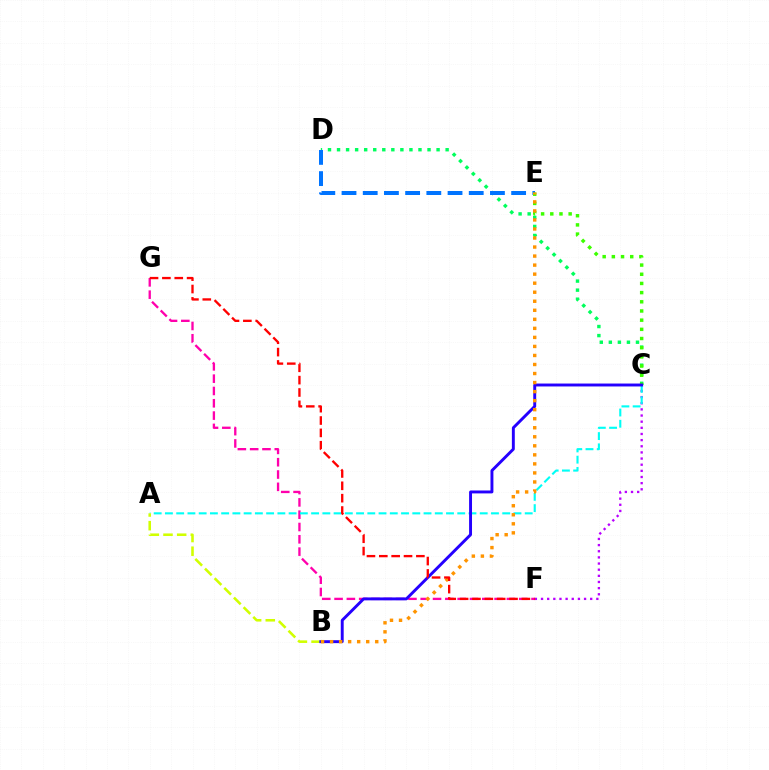{('C', 'F'): [{'color': '#b900ff', 'line_style': 'dotted', 'thickness': 1.67}], ('C', 'D'): [{'color': '#00ff5c', 'line_style': 'dotted', 'thickness': 2.46}], ('D', 'E'): [{'color': '#0074ff', 'line_style': 'dashed', 'thickness': 2.88}], ('F', 'G'): [{'color': '#ff00ac', 'line_style': 'dashed', 'thickness': 1.67}, {'color': '#ff0000', 'line_style': 'dashed', 'thickness': 1.68}], ('C', 'E'): [{'color': '#3dff00', 'line_style': 'dotted', 'thickness': 2.49}], ('A', 'C'): [{'color': '#00fff6', 'line_style': 'dashed', 'thickness': 1.53}], ('A', 'B'): [{'color': '#d1ff00', 'line_style': 'dashed', 'thickness': 1.86}], ('B', 'C'): [{'color': '#2500ff', 'line_style': 'solid', 'thickness': 2.1}], ('B', 'E'): [{'color': '#ff9400', 'line_style': 'dotted', 'thickness': 2.45}]}